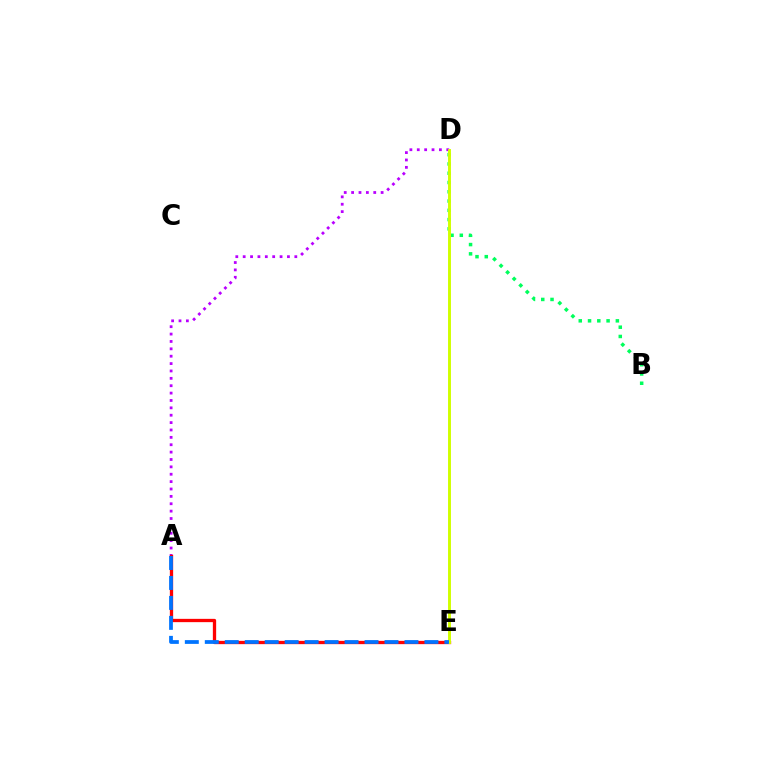{('A', 'D'): [{'color': '#b900ff', 'line_style': 'dotted', 'thickness': 2.0}], ('A', 'E'): [{'color': '#ff0000', 'line_style': 'solid', 'thickness': 2.37}, {'color': '#0074ff', 'line_style': 'dashed', 'thickness': 2.71}], ('B', 'D'): [{'color': '#00ff5c', 'line_style': 'dotted', 'thickness': 2.52}], ('D', 'E'): [{'color': '#d1ff00', 'line_style': 'solid', 'thickness': 2.11}]}